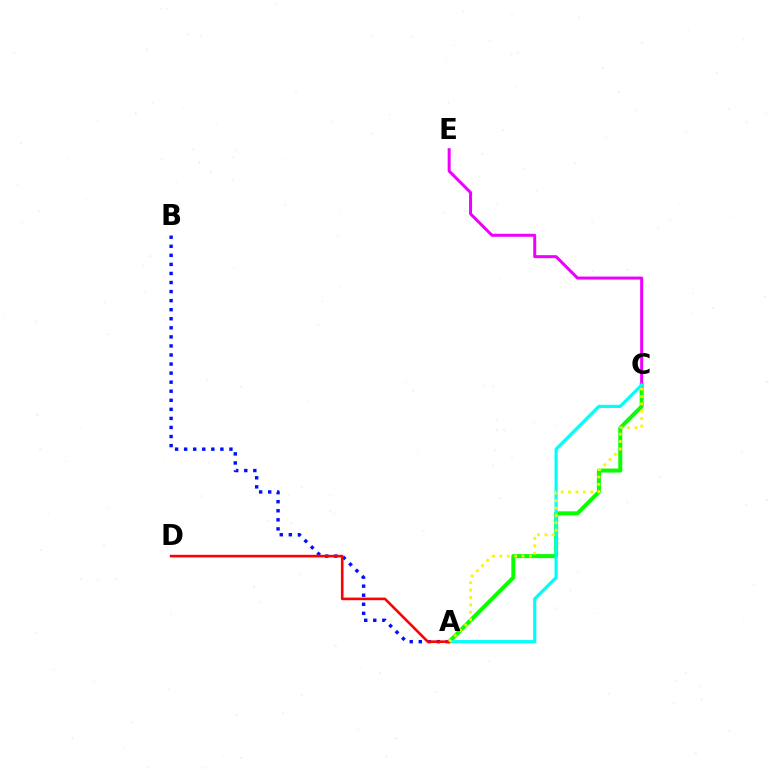{('A', 'B'): [{'color': '#0010ff', 'line_style': 'dotted', 'thickness': 2.46}], ('A', 'C'): [{'color': '#08ff00', 'line_style': 'solid', 'thickness': 2.88}, {'color': '#00fff6', 'line_style': 'solid', 'thickness': 2.3}, {'color': '#fcf500', 'line_style': 'dotted', 'thickness': 2.01}], ('C', 'E'): [{'color': '#ee00ff', 'line_style': 'solid', 'thickness': 2.16}], ('A', 'D'): [{'color': '#ff0000', 'line_style': 'solid', 'thickness': 1.88}]}